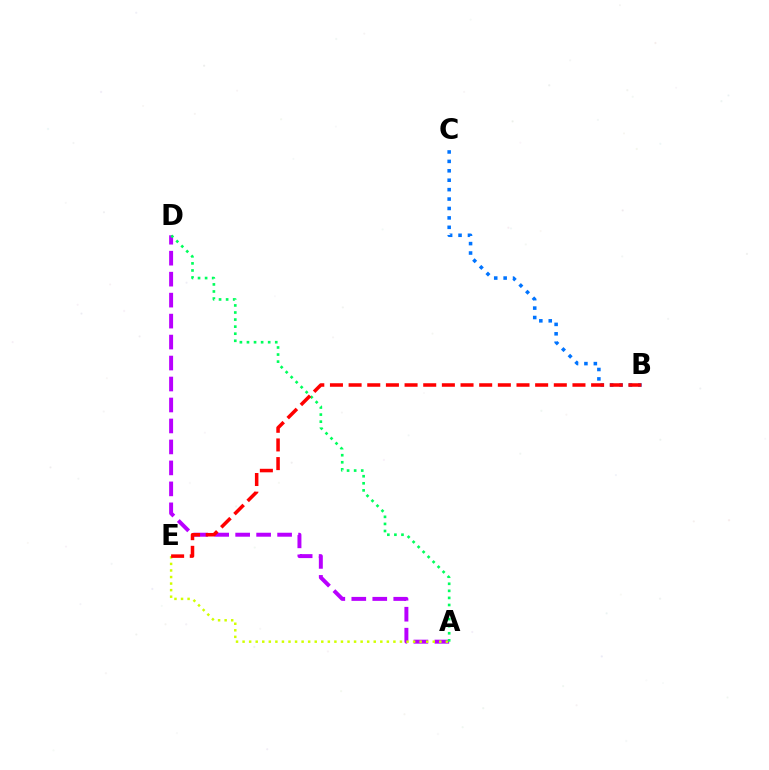{('A', 'D'): [{'color': '#b900ff', 'line_style': 'dashed', 'thickness': 2.85}, {'color': '#00ff5c', 'line_style': 'dotted', 'thickness': 1.92}], ('A', 'E'): [{'color': '#d1ff00', 'line_style': 'dotted', 'thickness': 1.78}], ('B', 'C'): [{'color': '#0074ff', 'line_style': 'dotted', 'thickness': 2.56}], ('B', 'E'): [{'color': '#ff0000', 'line_style': 'dashed', 'thickness': 2.53}]}